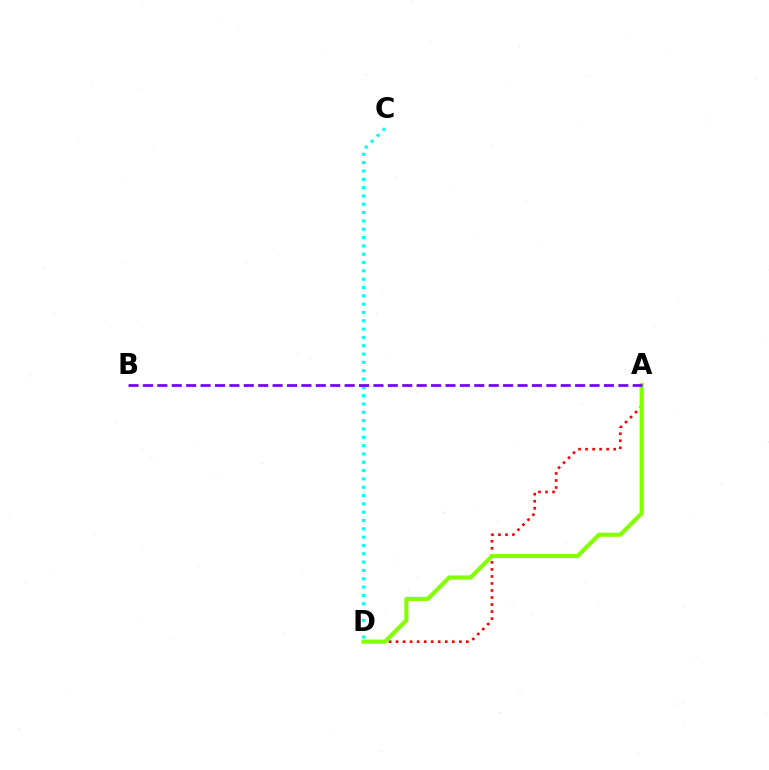{('A', 'D'): [{'color': '#ff0000', 'line_style': 'dotted', 'thickness': 1.91}, {'color': '#84ff00', 'line_style': 'solid', 'thickness': 2.98}], ('C', 'D'): [{'color': '#00fff6', 'line_style': 'dotted', 'thickness': 2.26}], ('A', 'B'): [{'color': '#7200ff', 'line_style': 'dashed', 'thickness': 1.96}]}